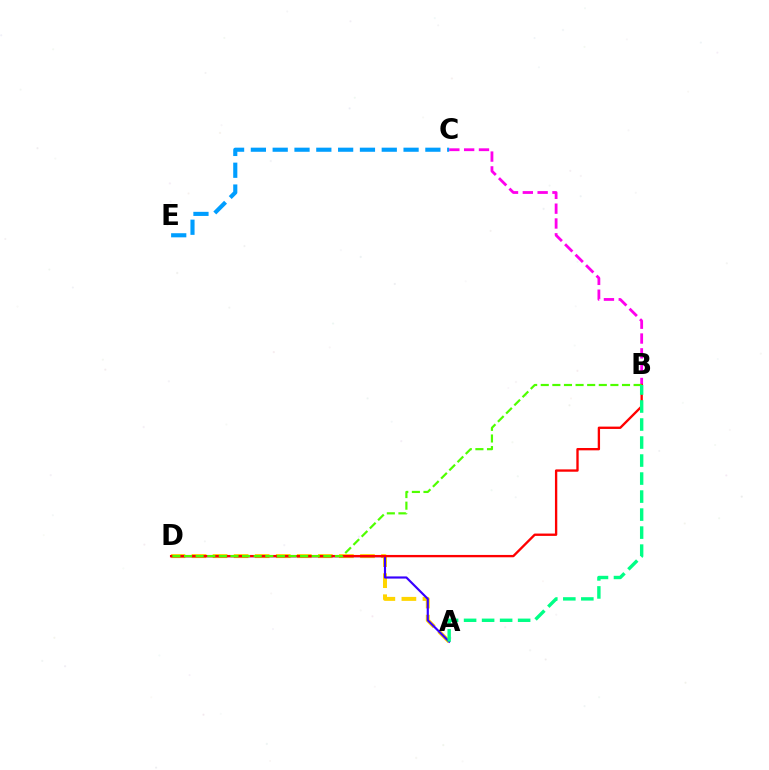{('B', 'C'): [{'color': '#ff00ed', 'line_style': 'dashed', 'thickness': 2.01}], ('A', 'D'): [{'color': '#ffd500', 'line_style': 'dashed', 'thickness': 2.86}, {'color': '#3700ff', 'line_style': 'solid', 'thickness': 1.56}], ('C', 'E'): [{'color': '#009eff', 'line_style': 'dashed', 'thickness': 2.96}], ('B', 'D'): [{'color': '#ff0000', 'line_style': 'solid', 'thickness': 1.69}, {'color': '#4fff00', 'line_style': 'dashed', 'thickness': 1.58}], ('A', 'B'): [{'color': '#00ff86', 'line_style': 'dashed', 'thickness': 2.45}]}